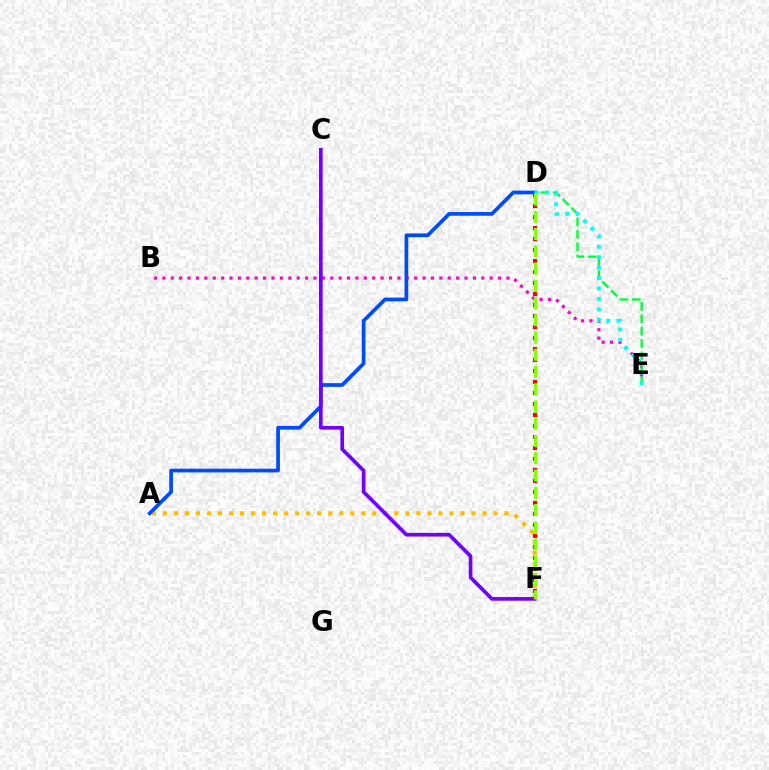{('B', 'E'): [{'color': '#ff00cf', 'line_style': 'dotted', 'thickness': 2.28}], ('A', 'F'): [{'color': '#ffbd00', 'line_style': 'dotted', 'thickness': 2.99}], ('D', 'F'): [{'color': '#ff0000', 'line_style': 'dotted', 'thickness': 2.99}, {'color': '#84ff00', 'line_style': 'dashed', 'thickness': 2.34}], ('A', 'D'): [{'color': '#004bff', 'line_style': 'solid', 'thickness': 2.68}], ('D', 'E'): [{'color': '#00ff39', 'line_style': 'dashed', 'thickness': 1.68}, {'color': '#00fff6', 'line_style': 'dotted', 'thickness': 2.83}], ('C', 'F'): [{'color': '#7200ff', 'line_style': 'solid', 'thickness': 2.64}]}